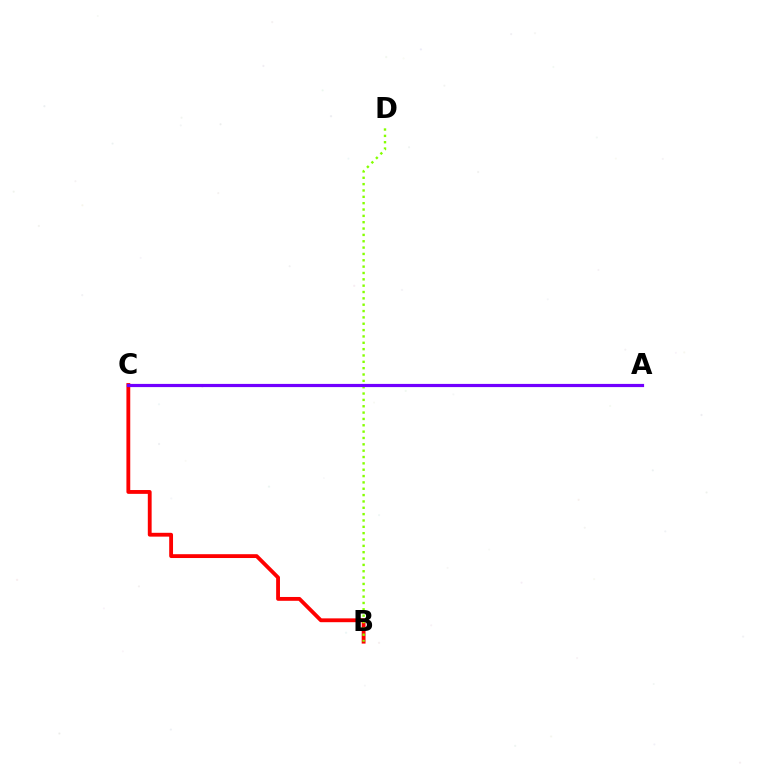{('A', 'C'): [{'color': '#00fff6', 'line_style': 'dashed', 'thickness': 1.8}, {'color': '#7200ff', 'line_style': 'solid', 'thickness': 2.29}], ('B', 'C'): [{'color': '#ff0000', 'line_style': 'solid', 'thickness': 2.76}], ('B', 'D'): [{'color': '#84ff00', 'line_style': 'dotted', 'thickness': 1.72}]}